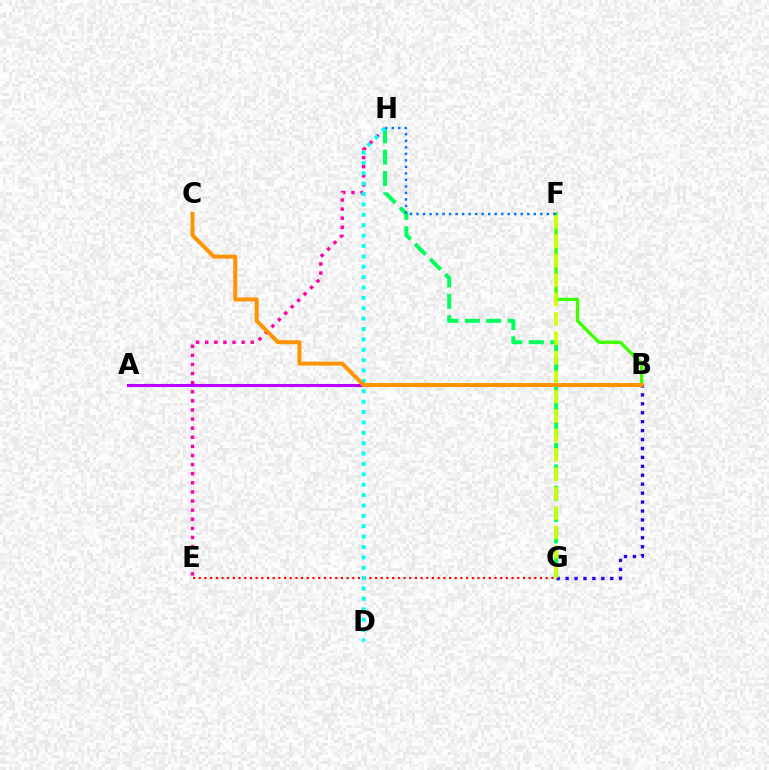{('G', 'H'): [{'color': '#00ff5c', 'line_style': 'dashed', 'thickness': 2.9}], ('E', 'H'): [{'color': '#ff00ac', 'line_style': 'dotted', 'thickness': 2.47}], ('A', 'B'): [{'color': '#b900ff', 'line_style': 'solid', 'thickness': 2.21}], ('B', 'F'): [{'color': '#3dff00', 'line_style': 'solid', 'thickness': 2.39}], ('B', 'G'): [{'color': '#2500ff', 'line_style': 'dotted', 'thickness': 2.43}], ('F', 'G'): [{'color': '#d1ff00', 'line_style': 'dashed', 'thickness': 2.64}], ('E', 'G'): [{'color': '#ff0000', 'line_style': 'dotted', 'thickness': 1.55}], ('D', 'H'): [{'color': '#00fff6', 'line_style': 'dotted', 'thickness': 2.82}], ('B', 'C'): [{'color': '#ff9400', 'line_style': 'solid', 'thickness': 2.89}], ('F', 'H'): [{'color': '#0074ff', 'line_style': 'dotted', 'thickness': 1.77}]}